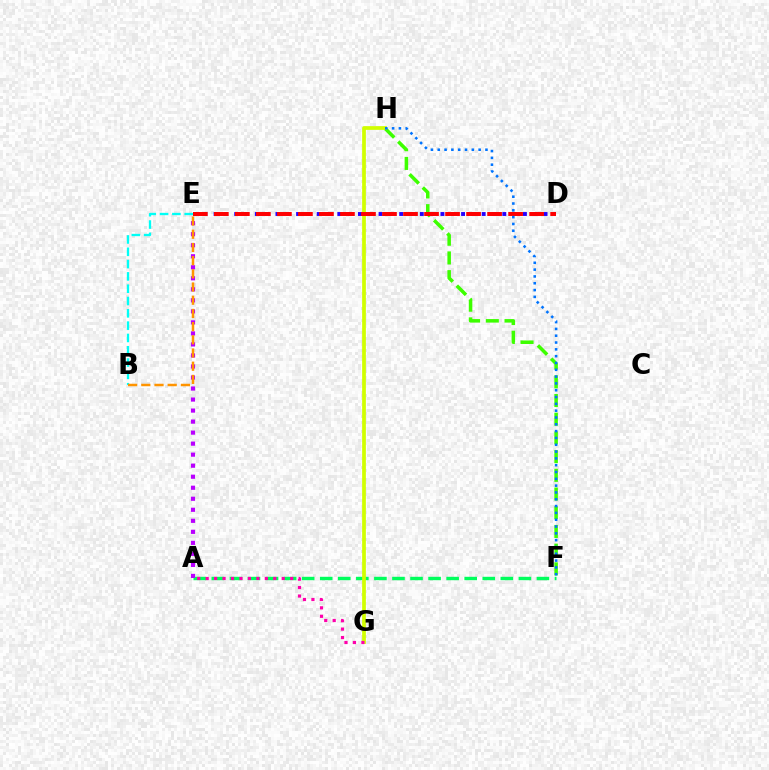{('D', 'E'): [{'color': '#2500ff', 'line_style': 'dotted', 'thickness': 2.8}, {'color': '#ff0000', 'line_style': 'dashed', 'thickness': 2.86}], ('F', 'H'): [{'color': '#3dff00', 'line_style': 'dashed', 'thickness': 2.54}, {'color': '#0074ff', 'line_style': 'dotted', 'thickness': 1.85}], ('A', 'F'): [{'color': '#00ff5c', 'line_style': 'dashed', 'thickness': 2.45}], ('G', 'H'): [{'color': '#d1ff00', 'line_style': 'solid', 'thickness': 2.68}], ('A', 'E'): [{'color': '#b900ff', 'line_style': 'dotted', 'thickness': 2.99}], ('A', 'G'): [{'color': '#ff00ac', 'line_style': 'dotted', 'thickness': 2.3}], ('B', 'E'): [{'color': '#00fff6', 'line_style': 'dashed', 'thickness': 1.67}, {'color': '#ff9400', 'line_style': 'dashed', 'thickness': 1.79}]}